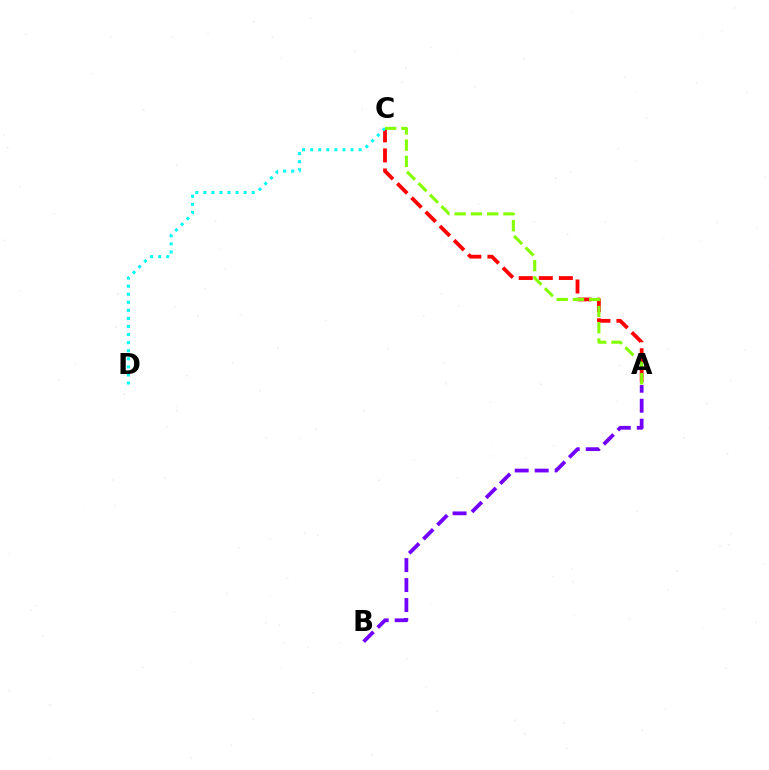{('A', 'C'): [{'color': '#ff0000', 'line_style': 'dashed', 'thickness': 2.73}, {'color': '#84ff00', 'line_style': 'dashed', 'thickness': 2.21}], ('A', 'B'): [{'color': '#7200ff', 'line_style': 'dashed', 'thickness': 2.71}], ('C', 'D'): [{'color': '#00fff6', 'line_style': 'dotted', 'thickness': 2.19}]}